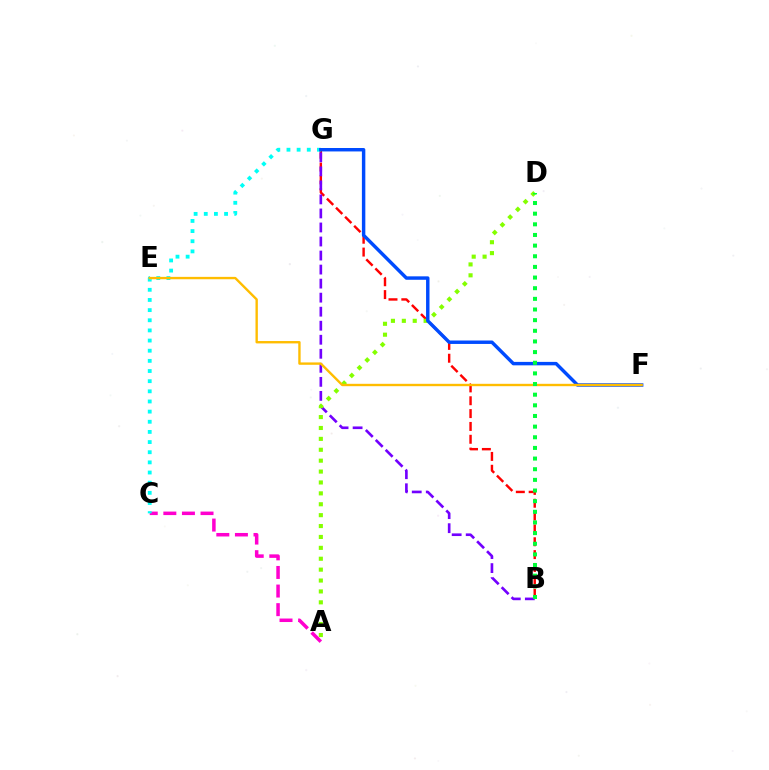{('B', 'G'): [{'color': '#ff0000', 'line_style': 'dashed', 'thickness': 1.74}, {'color': '#7200ff', 'line_style': 'dashed', 'thickness': 1.91}], ('A', 'C'): [{'color': '#ff00cf', 'line_style': 'dashed', 'thickness': 2.53}], ('C', 'G'): [{'color': '#00fff6', 'line_style': 'dotted', 'thickness': 2.76}], ('A', 'D'): [{'color': '#84ff00', 'line_style': 'dotted', 'thickness': 2.96}], ('F', 'G'): [{'color': '#004bff', 'line_style': 'solid', 'thickness': 2.48}], ('E', 'F'): [{'color': '#ffbd00', 'line_style': 'solid', 'thickness': 1.71}], ('B', 'D'): [{'color': '#00ff39', 'line_style': 'dotted', 'thickness': 2.89}]}